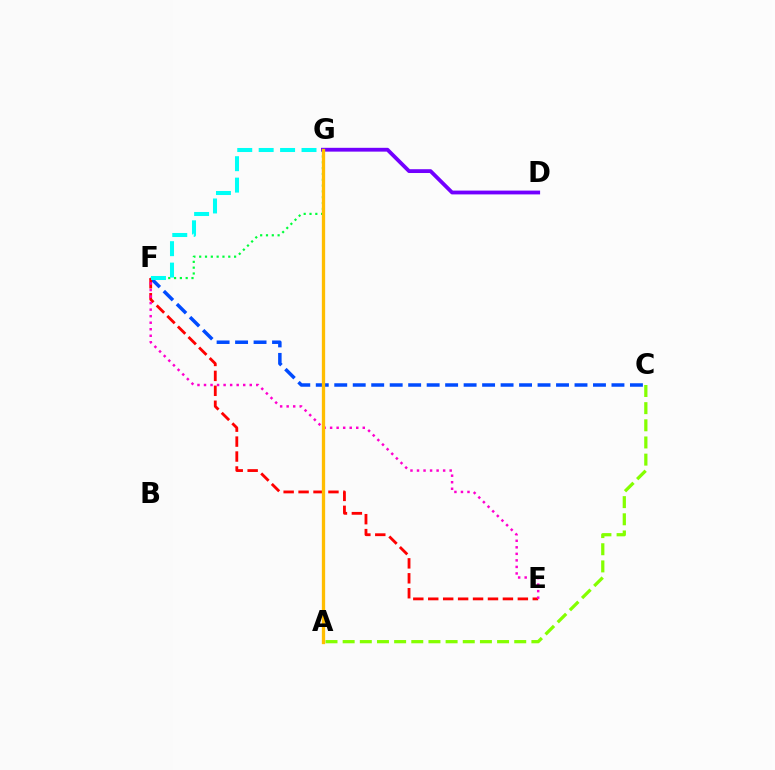{('F', 'G'): [{'color': '#00ff39', 'line_style': 'dotted', 'thickness': 1.58}, {'color': '#00fff6', 'line_style': 'dashed', 'thickness': 2.91}], ('A', 'C'): [{'color': '#84ff00', 'line_style': 'dashed', 'thickness': 2.33}], ('C', 'F'): [{'color': '#004bff', 'line_style': 'dashed', 'thickness': 2.51}], ('E', 'F'): [{'color': '#ff0000', 'line_style': 'dashed', 'thickness': 2.03}, {'color': '#ff00cf', 'line_style': 'dotted', 'thickness': 1.78}], ('D', 'G'): [{'color': '#7200ff', 'line_style': 'solid', 'thickness': 2.74}], ('A', 'G'): [{'color': '#ffbd00', 'line_style': 'solid', 'thickness': 2.38}]}